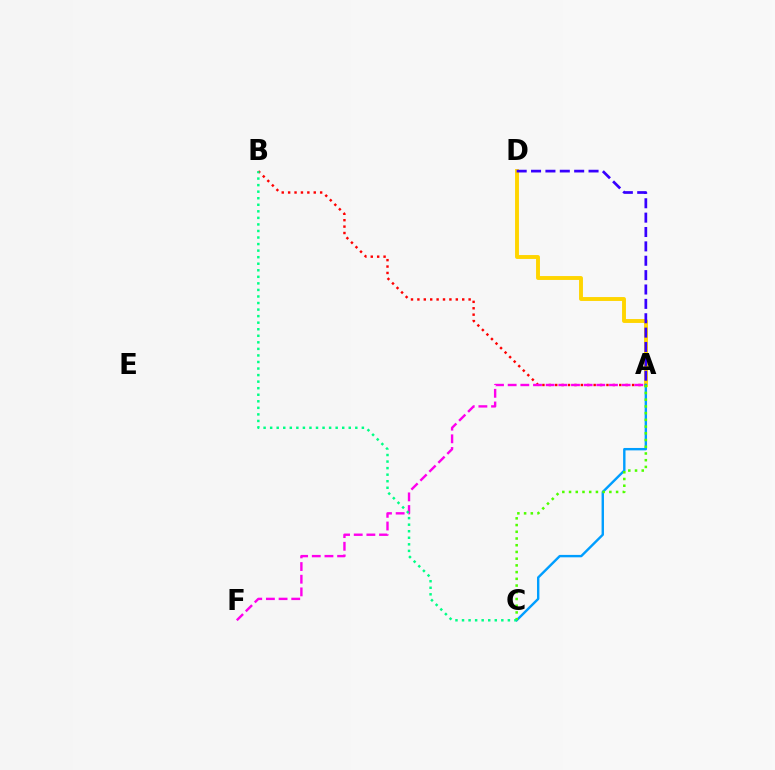{('A', 'D'): [{'color': '#ffd500', 'line_style': 'solid', 'thickness': 2.8}, {'color': '#3700ff', 'line_style': 'dashed', 'thickness': 1.95}], ('A', 'B'): [{'color': '#ff0000', 'line_style': 'dotted', 'thickness': 1.74}], ('A', 'F'): [{'color': '#ff00ed', 'line_style': 'dashed', 'thickness': 1.72}], ('A', 'C'): [{'color': '#009eff', 'line_style': 'solid', 'thickness': 1.73}, {'color': '#4fff00', 'line_style': 'dotted', 'thickness': 1.83}], ('B', 'C'): [{'color': '#00ff86', 'line_style': 'dotted', 'thickness': 1.78}]}